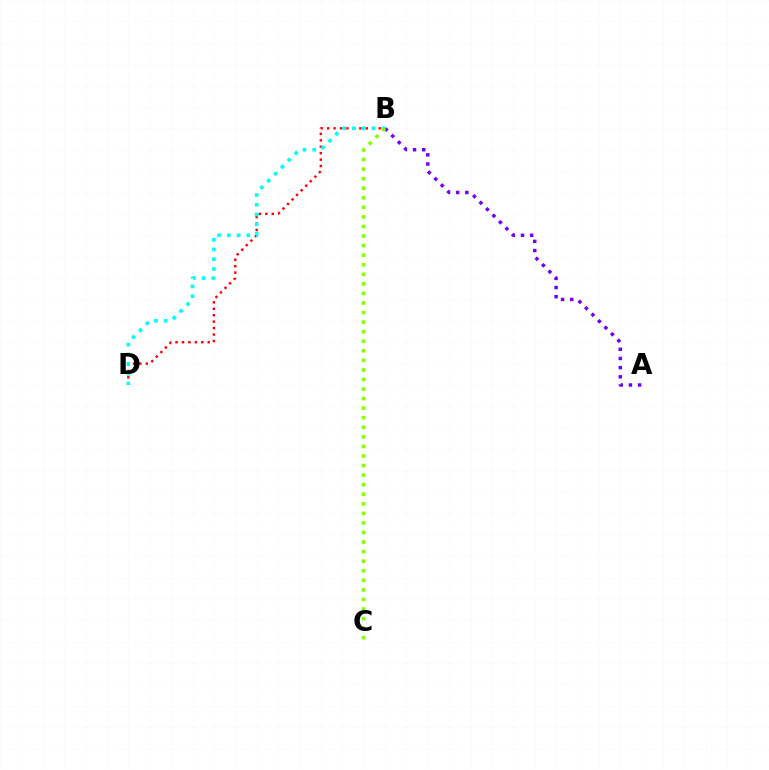{('B', 'D'): [{'color': '#ff0000', 'line_style': 'dotted', 'thickness': 1.75}, {'color': '#00fff6', 'line_style': 'dotted', 'thickness': 2.64}], ('A', 'B'): [{'color': '#7200ff', 'line_style': 'dotted', 'thickness': 2.49}], ('B', 'C'): [{'color': '#84ff00', 'line_style': 'dotted', 'thickness': 2.6}]}